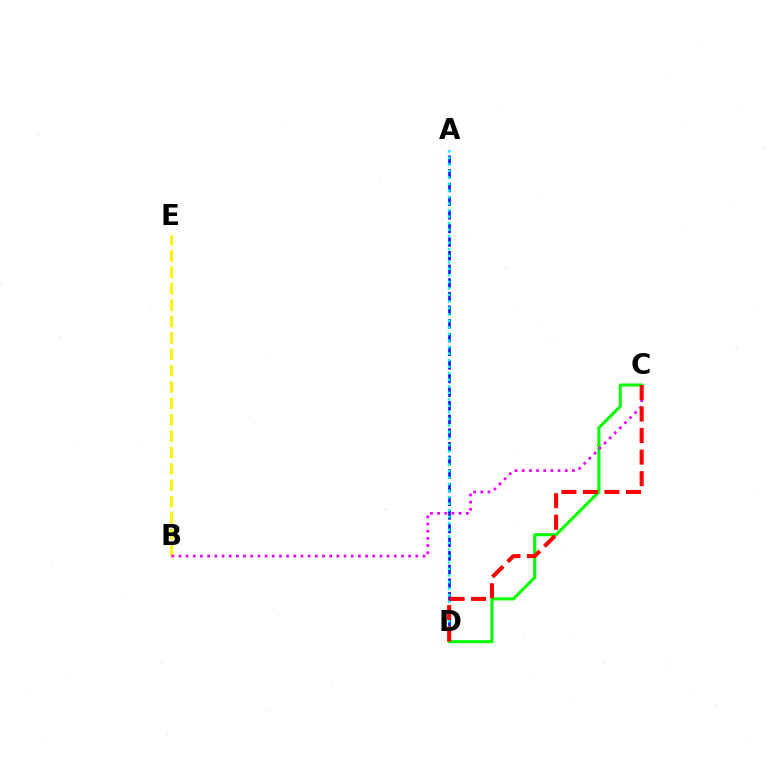{('A', 'D'): [{'color': '#0010ff', 'line_style': 'dashed', 'thickness': 1.85}, {'color': '#00fff6', 'line_style': 'dotted', 'thickness': 1.77}], ('C', 'D'): [{'color': '#08ff00', 'line_style': 'solid', 'thickness': 2.21}, {'color': '#ff0000', 'line_style': 'dashed', 'thickness': 2.92}], ('B', 'E'): [{'color': '#fcf500', 'line_style': 'dashed', 'thickness': 2.22}], ('B', 'C'): [{'color': '#ee00ff', 'line_style': 'dotted', 'thickness': 1.95}]}